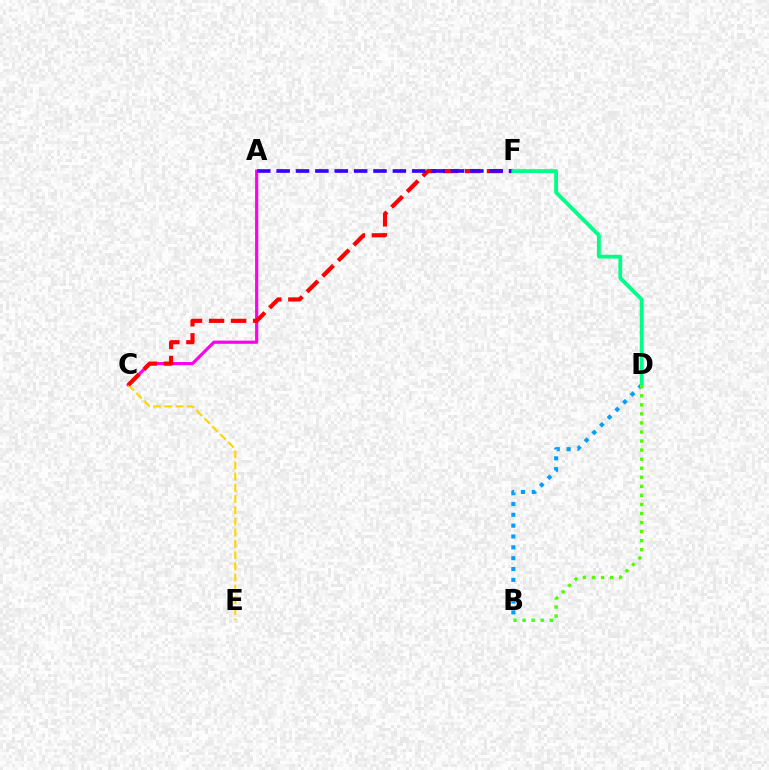{('B', 'D'): [{'color': '#009eff', 'line_style': 'dotted', 'thickness': 2.95}, {'color': '#4fff00', 'line_style': 'dotted', 'thickness': 2.46}], ('A', 'C'): [{'color': '#ff00ed', 'line_style': 'solid', 'thickness': 2.28}], ('C', 'E'): [{'color': '#ffd500', 'line_style': 'dashed', 'thickness': 1.52}], ('C', 'F'): [{'color': '#ff0000', 'line_style': 'dashed', 'thickness': 2.99}], ('A', 'F'): [{'color': '#3700ff', 'line_style': 'dashed', 'thickness': 2.63}], ('D', 'F'): [{'color': '#00ff86', 'line_style': 'solid', 'thickness': 2.75}]}